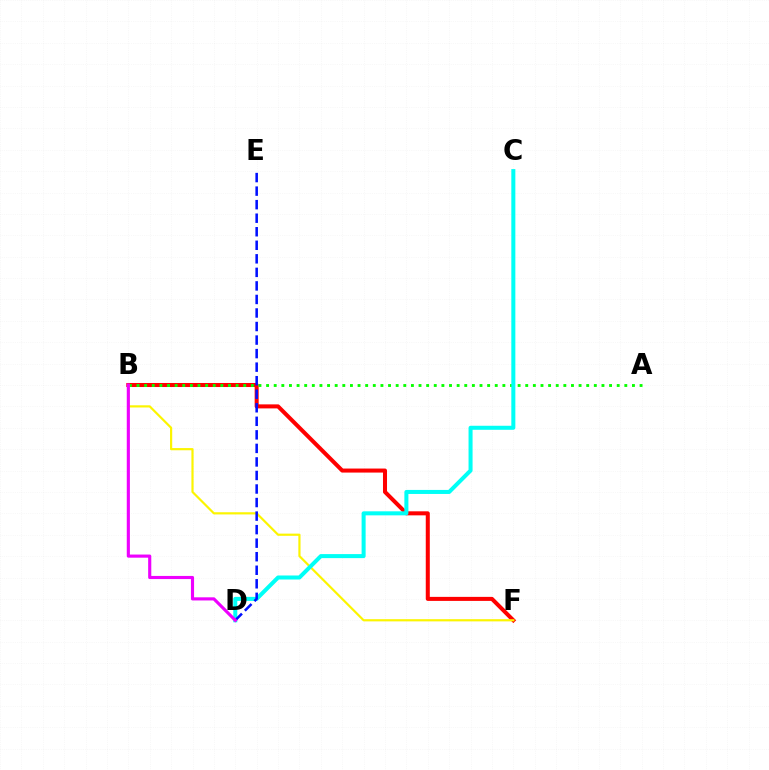{('B', 'F'): [{'color': '#ff0000', 'line_style': 'solid', 'thickness': 2.9}, {'color': '#fcf500', 'line_style': 'solid', 'thickness': 1.58}], ('A', 'B'): [{'color': '#08ff00', 'line_style': 'dotted', 'thickness': 2.07}], ('C', 'D'): [{'color': '#00fff6', 'line_style': 'solid', 'thickness': 2.9}], ('D', 'E'): [{'color': '#0010ff', 'line_style': 'dashed', 'thickness': 1.84}], ('B', 'D'): [{'color': '#ee00ff', 'line_style': 'solid', 'thickness': 2.26}]}